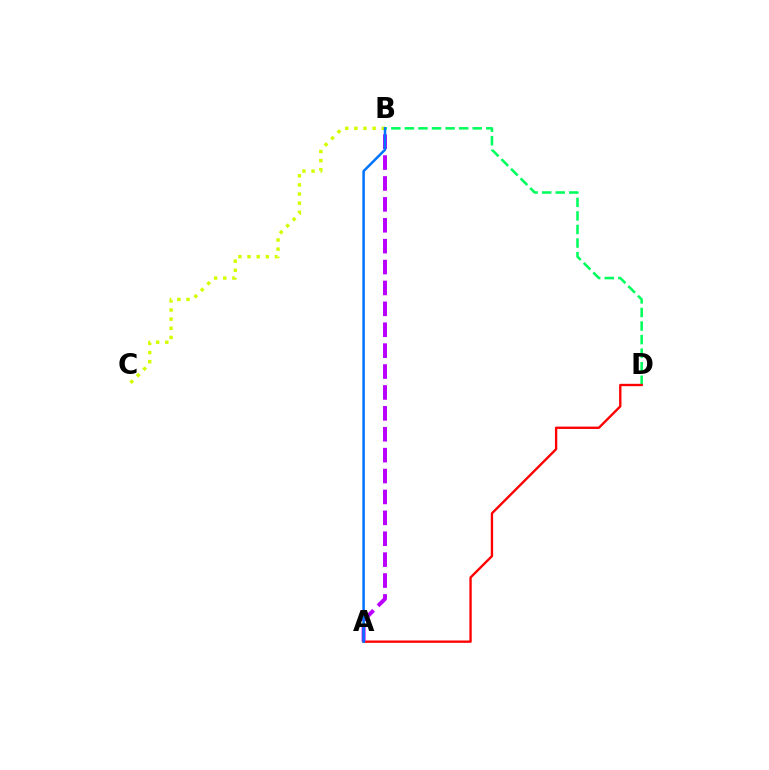{('B', 'D'): [{'color': '#00ff5c', 'line_style': 'dashed', 'thickness': 1.84}], ('B', 'C'): [{'color': '#d1ff00', 'line_style': 'dotted', 'thickness': 2.48}], ('A', 'D'): [{'color': '#ff0000', 'line_style': 'solid', 'thickness': 1.69}], ('A', 'B'): [{'color': '#b900ff', 'line_style': 'dashed', 'thickness': 2.84}, {'color': '#0074ff', 'line_style': 'solid', 'thickness': 1.81}]}